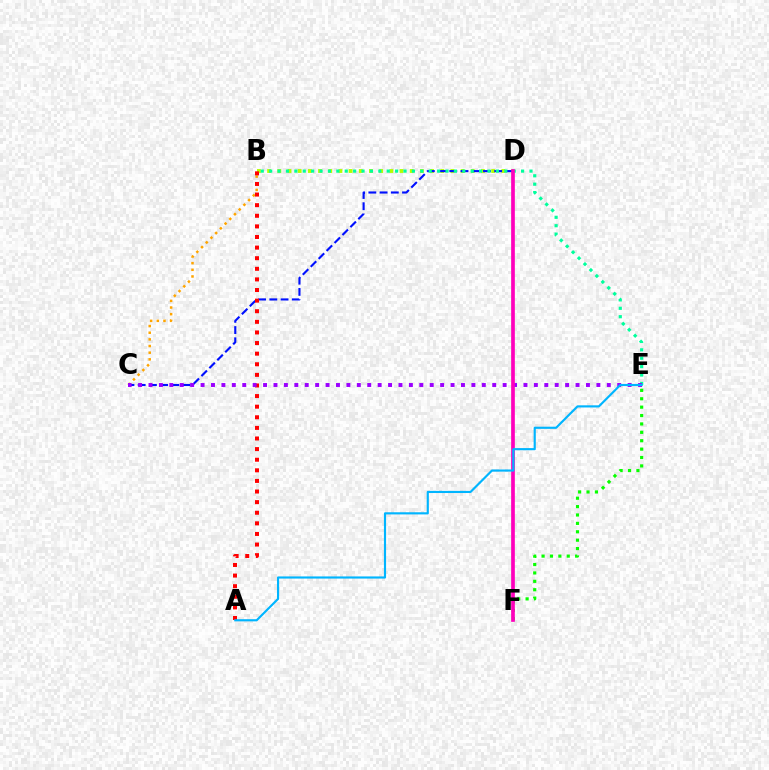{('B', 'D'): [{'color': '#b3ff00', 'line_style': 'dotted', 'thickness': 2.77}], ('B', 'C'): [{'color': '#ffa500', 'line_style': 'dotted', 'thickness': 1.81}], ('C', 'D'): [{'color': '#0010ff', 'line_style': 'dashed', 'thickness': 1.52}], ('A', 'B'): [{'color': '#ff0000', 'line_style': 'dotted', 'thickness': 2.88}], ('B', 'E'): [{'color': '#00ff9d', 'line_style': 'dotted', 'thickness': 2.28}], ('C', 'E'): [{'color': '#9b00ff', 'line_style': 'dotted', 'thickness': 2.83}], ('E', 'F'): [{'color': '#08ff00', 'line_style': 'dotted', 'thickness': 2.28}], ('D', 'F'): [{'color': '#ff00bd', 'line_style': 'solid', 'thickness': 2.65}], ('A', 'E'): [{'color': '#00b5ff', 'line_style': 'solid', 'thickness': 1.55}]}